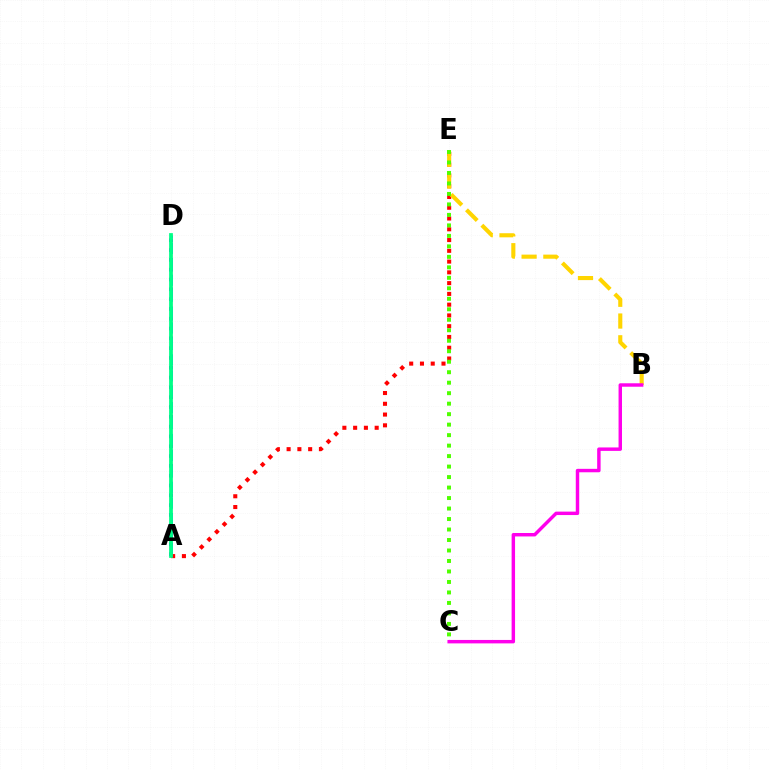{('A', 'D'): [{'color': '#3700ff', 'line_style': 'dotted', 'thickness': 2.67}, {'color': '#009eff', 'line_style': 'dashed', 'thickness': 2.16}, {'color': '#00ff86', 'line_style': 'solid', 'thickness': 2.71}], ('A', 'E'): [{'color': '#ff0000', 'line_style': 'dotted', 'thickness': 2.93}], ('B', 'E'): [{'color': '#ffd500', 'line_style': 'dashed', 'thickness': 2.95}], ('C', 'E'): [{'color': '#4fff00', 'line_style': 'dotted', 'thickness': 2.85}], ('B', 'C'): [{'color': '#ff00ed', 'line_style': 'solid', 'thickness': 2.48}]}